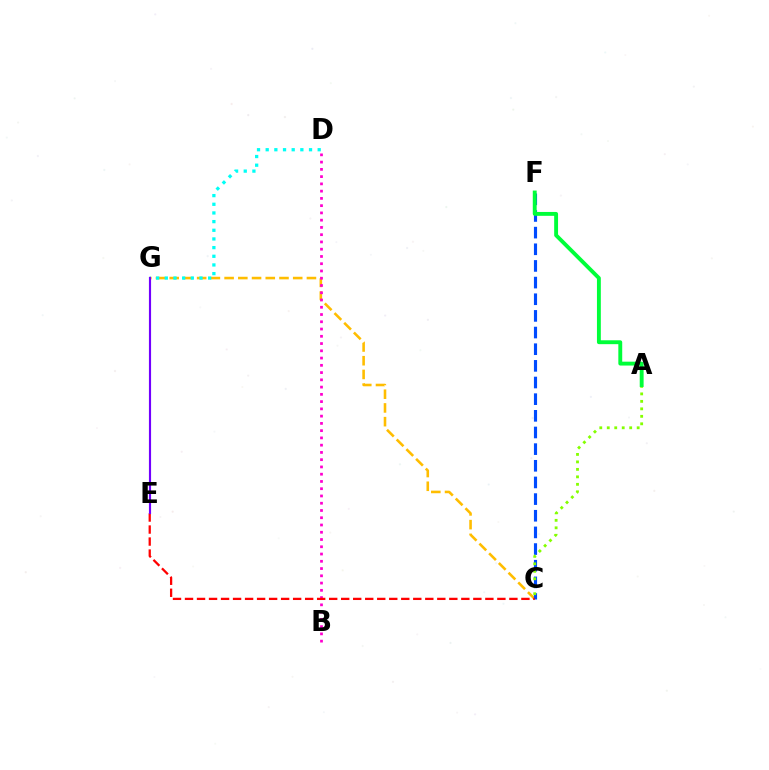{('C', 'G'): [{'color': '#ffbd00', 'line_style': 'dashed', 'thickness': 1.86}], ('C', 'F'): [{'color': '#004bff', 'line_style': 'dashed', 'thickness': 2.26}], ('D', 'G'): [{'color': '#00fff6', 'line_style': 'dotted', 'thickness': 2.35}], ('B', 'D'): [{'color': '#ff00cf', 'line_style': 'dotted', 'thickness': 1.97}], ('C', 'E'): [{'color': '#ff0000', 'line_style': 'dashed', 'thickness': 1.63}], ('A', 'C'): [{'color': '#84ff00', 'line_style': 'dotted', 'thickness': 2.03}], ('A', 'F'): [{'color': '#00ff39', 'line_style': 'solid', 'thickness': 2.79}], ('E', 'G'): [{'color': '#7200ff', 'line_style': 'solid', 'thickness': 1.55}]}